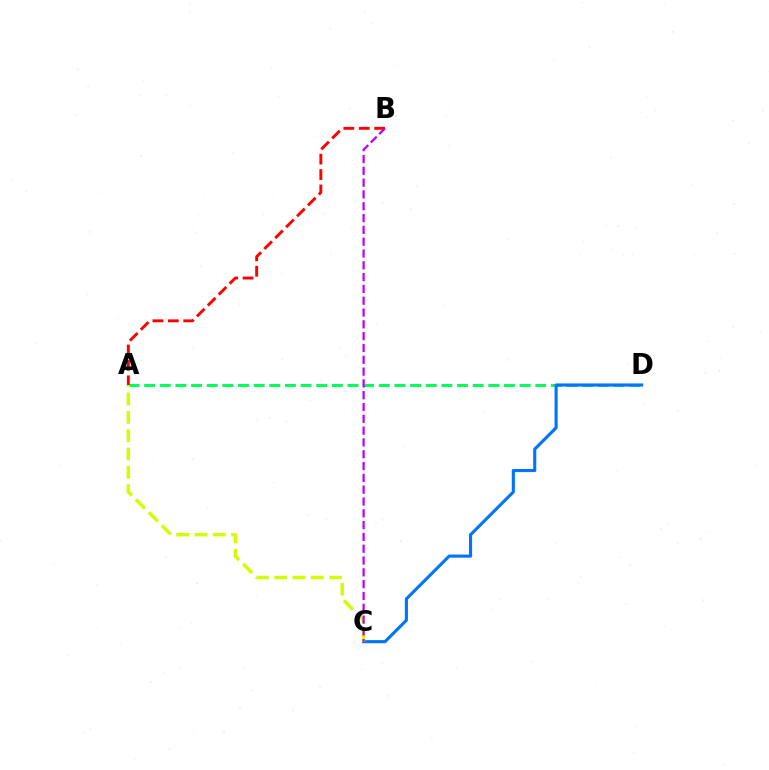{('A', 'D'): [{'color': '#00ff5c', 'line_style': 'dashed', 'thickness': 2.13}], ('C', 'D'): [{'color': '#0074ff', 'line_style': 'solid', 'thickness': 2.24}], ('A', 'C'): [{'color': '#d1ff00', 'line_style': 'dashed', 'thickness': 2.49}], ('A', 'B'): [{'color': '#ff0000', 'line_style': 'dashed', 'thickness': 2.09}], ('B', 'C'): [{'color': '#b900ff', 'line_style': 'dashed', 'thickness': 1.6}]}